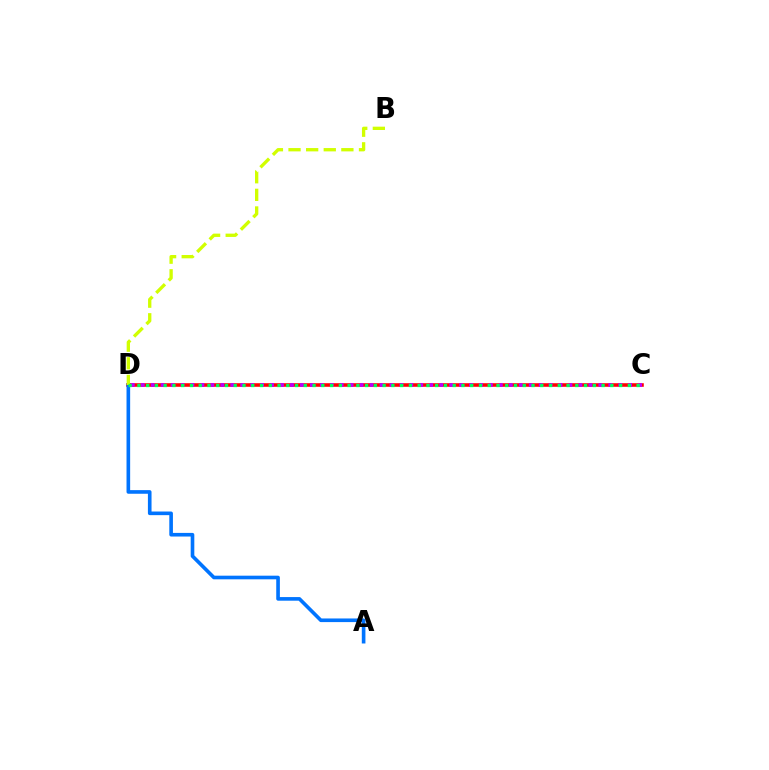{('C', 'D'): [{'color': '#ff0000', 'line_style': 'solid', 'thickness': 2.57}, {'color': '#b900ff', 'line_style': 'dotted', 'thickness': 2.7}, {'color': '#00ff5c', 'line_style': 'dotted', 'thickness': 2.38}], ('A', 'D'): [{'color': '#0074ff', 'line_style': 'solid', 'thickness': 2.61}], ('B', 'D'): [{'color': '#d1ff00', 'line_style': 'dashed', 'thickness': 2.39}]}